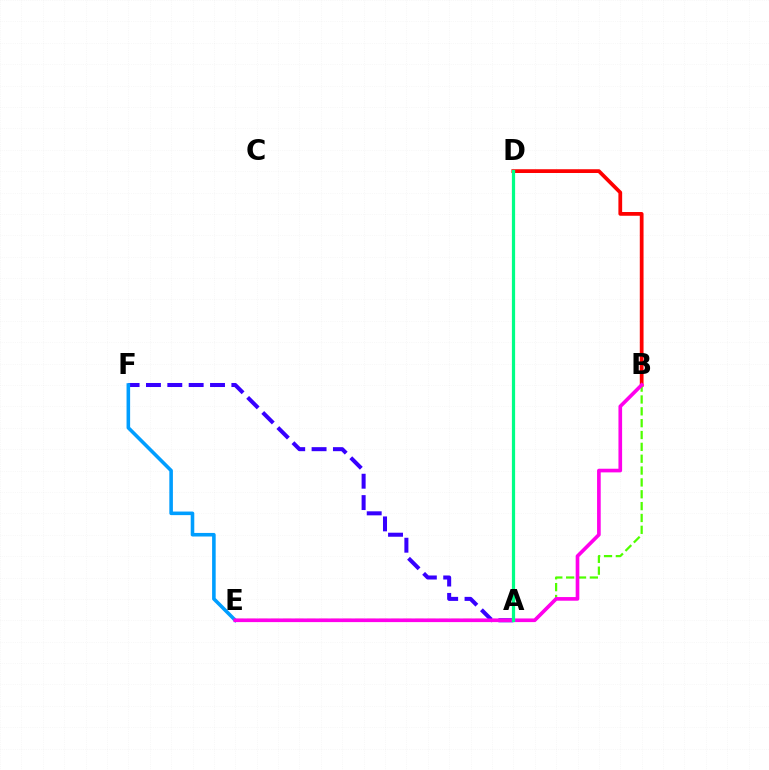{('B', 'D'): [{'color': '#ff0000', 'line_style': 'solid', 'thickness': 2.7}], ('A', 'E'): [{'color': '#ffd500', 'line_style': 'dashed', 'thickness': 1.63}], ('A', 'F'): [{'color': '#3700ff', 'line_style': 'dashed', 'thickness': 2.9}], ('A', 'B'): [{'color': '#4fff00', 'line_style': 'dashed', 'thickness': 1.61}], ('E', 'F'): [{'color': '#009eff', 'line_style': 'solid', 'thickness': 2.57}], ('B', 'E'): [{'color': '#ff00ed', 'line_style': 'solid', 'thickness': 2.63}], ('A', 'D'): [{'color': '#00ff86', 'line_style': 'solid', 'thickness': 2.32}]}